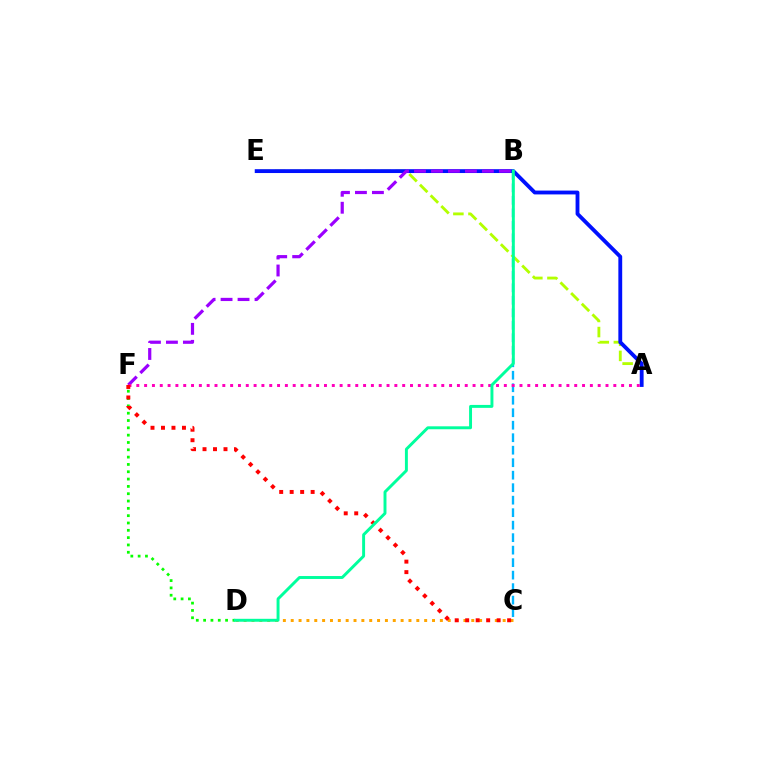{('A', 'E'): [{'color': '#b3ff00', 'line_style': 'dashed', 'thickness': 2.05}, {'color': '#0010ff', 'line_style': 'solid', 'thickness': 2.76}], ('C', 'D'): [{'color': '#ffa500', 'line_style': 'dotted', 'thickness': 2.13}], ('B', 'C'): [{'color': '#00b5ff', 'line_style': 'dashed', 'thickness': 1.7}], ('B', 'F'): [{'color': '#9b00ff', 'line_style': 'dashed', 'thickness': 2.31}], ('D', 'F'): [{'color': '#08ff00', 'line_style': 'dotted', 'thickness': 1.99}], ('A', 'F'): [{'color': '#ff00bd', 'line_style': 'dotted', 'thickness': 2.12}], ('C', 'F'): [{'color': '#ff0000', 'line_style': 'dotted', 'thickness': 2.85}], ('B', 'D'): [{'color': '#00ff9d', 'line_style': 'solid', 'thickness': 2.11}]}